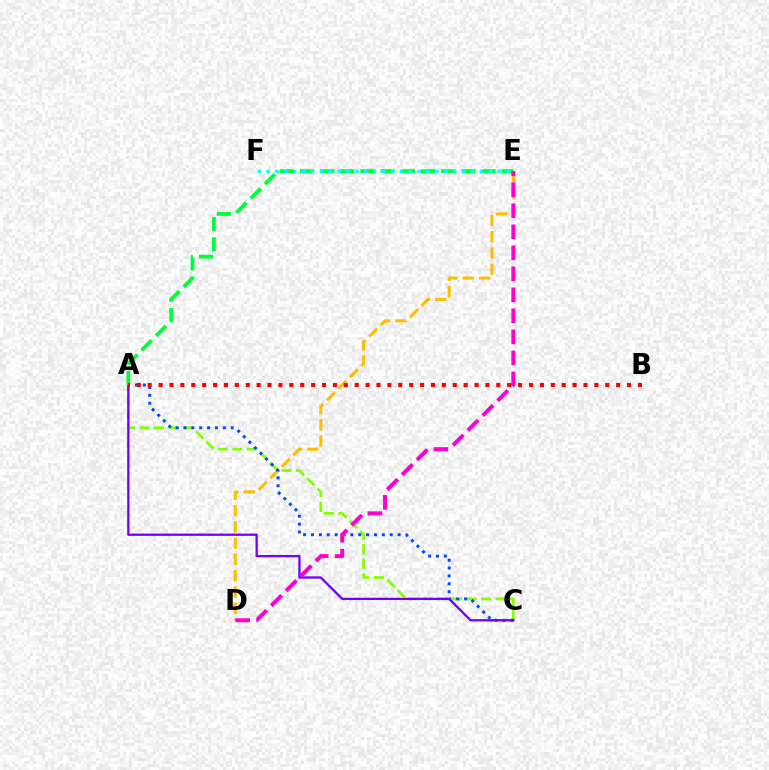{('A', 'C'): [{'color': '#84ff00', 'line_style': 'dashed', 'thickness': 1.97}, {'color': '#004bff', 'line_style': 'dotted', 'thickness': 2.14}, {'color': '#7200ff', 'line_style': 'solid', 'thickness': 1.65}], ('D', 'E'): [{'color': '#ffbd00', 'line_style': 'dashed', 'thickness': 2.21}, {'color': '#ff00cf', 'line_style': 'dashed', 'thickness': 2.85}], ('A', 'E'): [{'color': '#00ff39', 'line_style': 'dashed', 'thickness': 2.74}], ('E', 'F'): [{'color': '#00fff6', 'line_style': 'dotted', 'thickness': 2.41}], ('A', 'B'): [{'color': '#ff0000', 'line_style': 'dotted', 'thickness': 2.96}]}